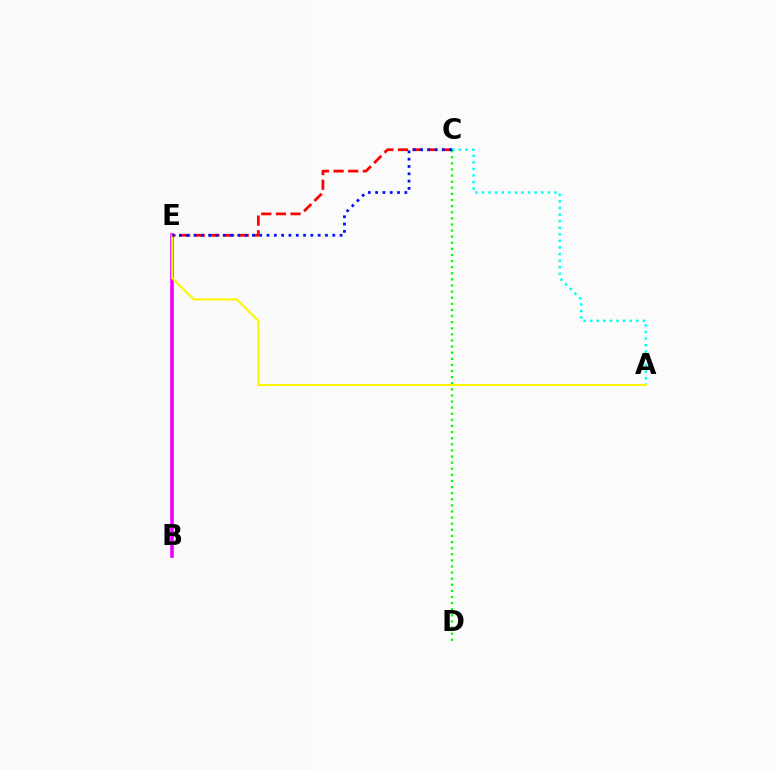{('C', 'E'): [{'color': '#ff0000', 'line_style': 'dashed', 'thickness': 1.99}, {'color': '#0010ff', 'line_style': 'dotted', 'thickness': 1.98}], ('C', 'D'): [{'color': '#08ff00', 'line_style': 'dotted', 'thickness': 1.66}], ('B', 'E'): [{'color': '#ee00ff', 'line_style': 'solid', 'thickness': 2.61}], ('A', 'C'): [{'color': '#00fff6', 'line_style': 'dotted', 'thickness': 1.79}], ('A', 'E'): [{'color': '#fcf500', 'line_style': 'solid', 'thickness': 1.5}]}